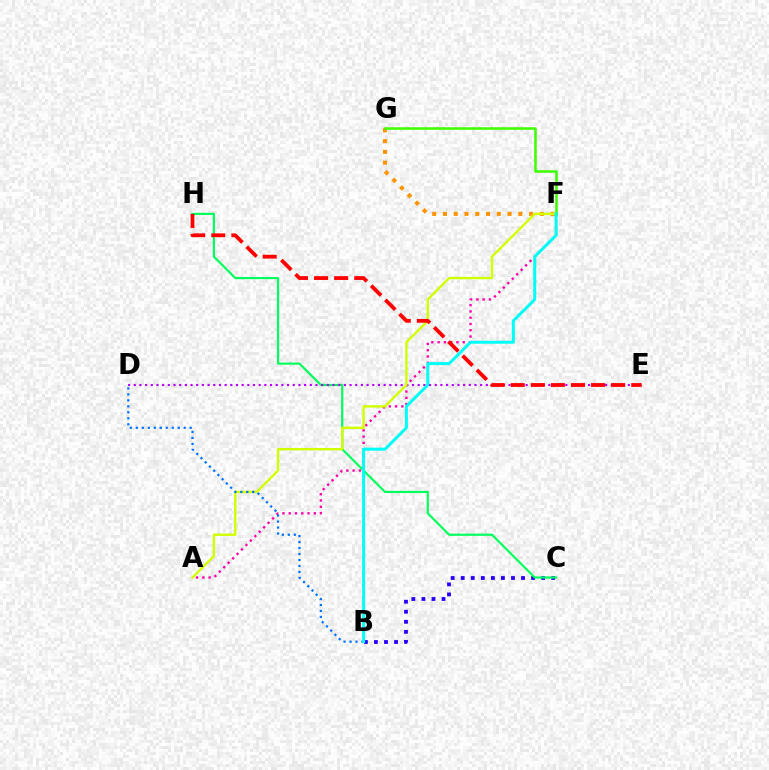{('A', 'F'): [{'color': '#ff00ac', 'line_style': 'dotted', 'thickness': 1.7}, {'color': '#d1ff00', 'line_style': 'solid', 'thickness': 1.72}], ('B', 'C'): [{'color': '#2500ff', 'line_style': 'dotted', 'thickness': 2.73}], ('F', 'G'): [{'color': '#ff9400', 'line_style': 'dotted', 'thickness': 2.93}, {'color': '#3dff00', 'line_style': 'solid', 'thickness': 1.81}], ('C', 'H'): [{'color': '#00ff5c', 'line_style': 'solid', 'thickness': 1.57}], ('D', 'E'): [{'color': '#b900ff', 'line_style': 'dotted', 'thickness': 1.54}], ('E', 'H'): [{'color': '#ff0000', 'line_style': 'dashed', 'thickness': 2.73}], ('B', 'D'): [{'color': '#0074ff', 'line_style': 'dotted', 'thickness': 1.63}], ('B', 'F'): [{'color': '#00fff6', 'line_style': 'solid', 'thickness': 2.16}]}